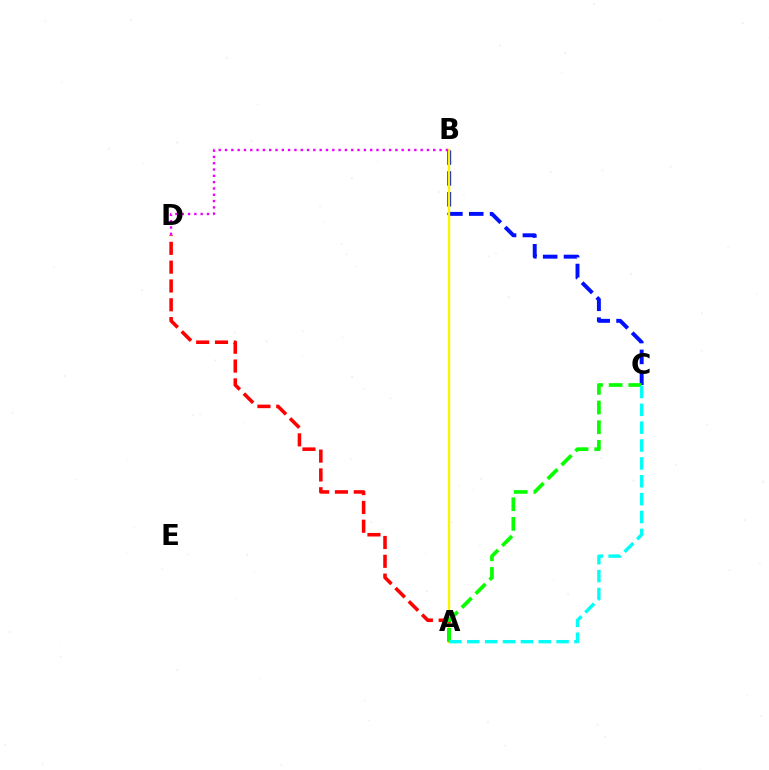{('B', 'C'): [{'color': '#0010ff', 'line_style': 'dashed', 'thickness': 2.83}], ('A', 'B'): [{'color': '#fcf500', 'line_style': 'solid', 'thickness': 1.69}], ('B', 'D'): [{'color': '#ee00ff', 'line_style': 'dotted', 'thickness': 1.71}], ('A', 'D'): [{'color': '#ff0000', 'line_style': 'dashed', 'thickness': 2.56}], ('A', 'C'): [{'color': '#08ff00', 'line_style': 'dashed', 'thickness': 2.67}, {'color': '#00fff6', 'line_style': 'dashed', 'thickness': 2.43}]}